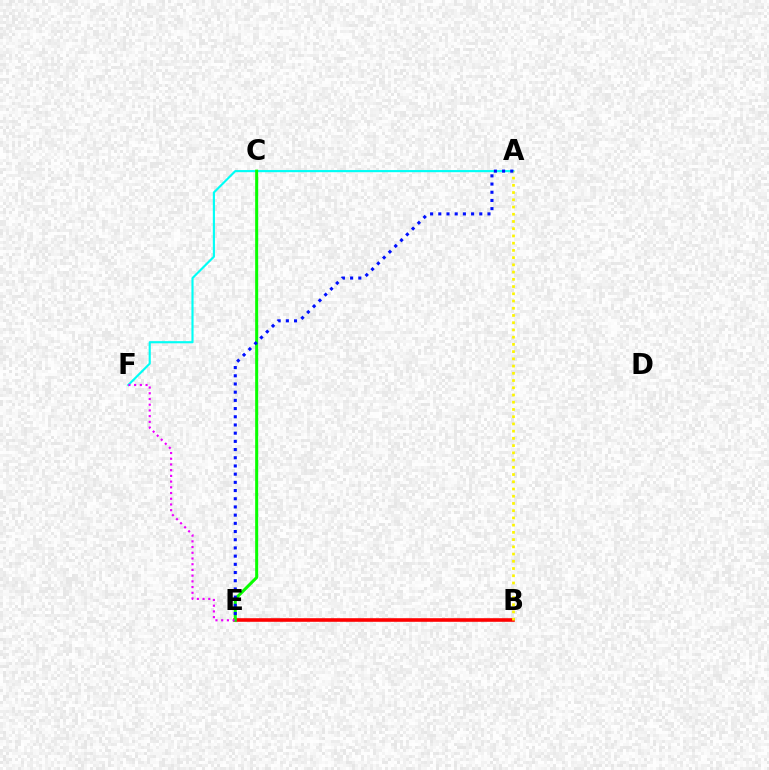{('A', 'F'): [{'color': '#00fff6', 'line_style': 'solid', 'thickness': 1.54}], ('B', 'E'): [{'color': '#ff0000', 'line_style': 'solid', 'thickness': 2.59}], ('C', 'E'): [{'color': '#08ff00', 'line_style': 'solid', 'thickness': 2.17}], ('A', 'B'): [{'color': '#fcf500', 'line_style': 'dotted', 'thickness': 1.96}], ('E', 'F'): [{'color': '#ee00ff', 'line_style': 'dotted', 'thickness': 1.55}], ('A', 'E'): [{'color': '#0010ff', 'line_style': 'dotted', 'thickness': 2.23}]}